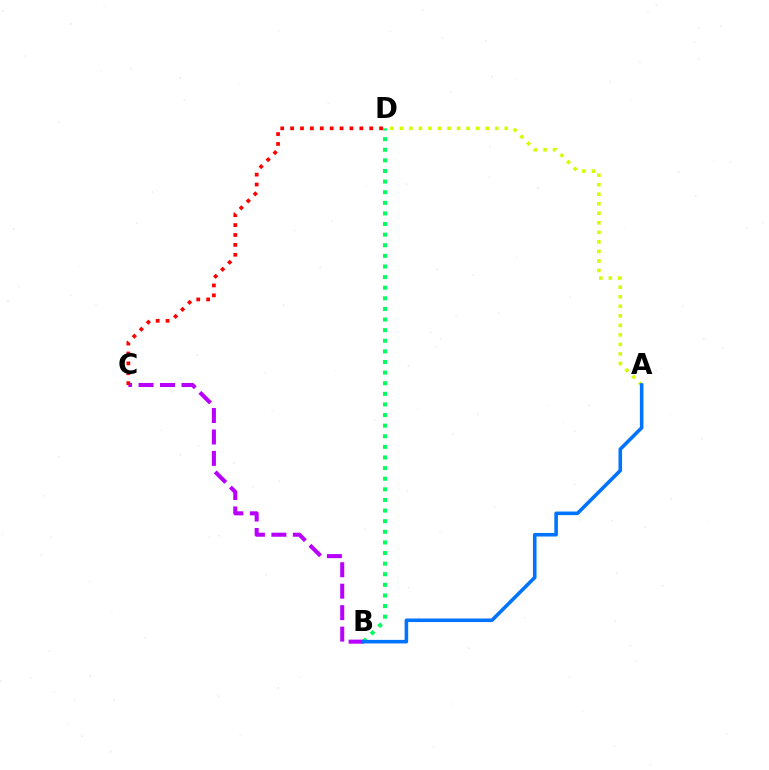{('B', 'D'): [{'color': '#00ff5c', 'line_style': 'dotted', 'thickness': 2.88}], ('B', 'C'): [{'color': '#b900ff', 'line_style': 'dashed', 'thickness': 2.91}], ('A', 'D'): [{'color': '#d1ff00', 'line_style': 'dotted', 'thickness': 2.59}], ('C', 'D'): [{'color': '#ff0000', 'line_style': 'dotted', 'thickness': 2.69}], ('A', 'B'): [{'color': '#0074ff', 'line_style': 'solid', 'thickness': 2.58}]}